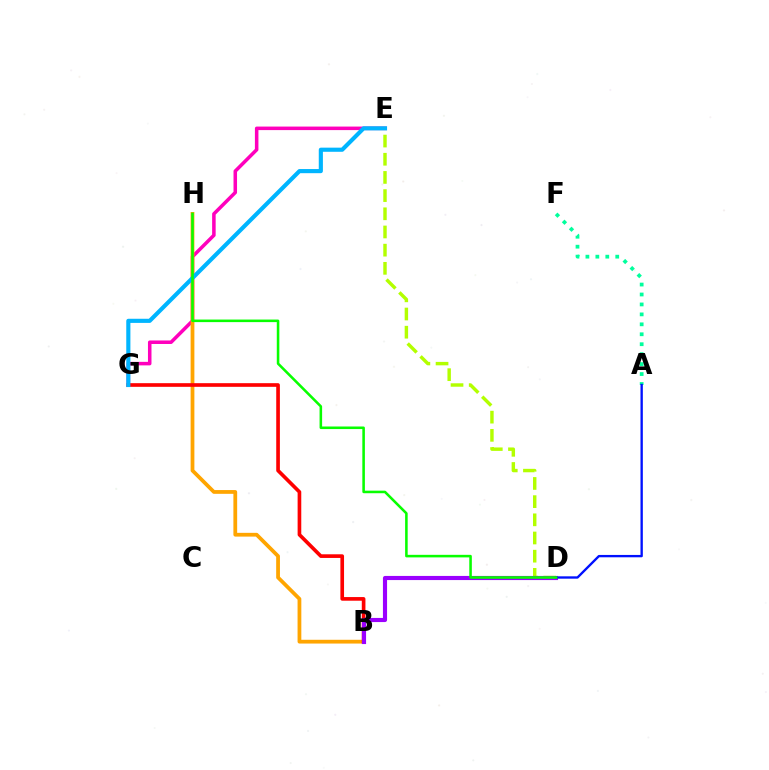{('E', 'G'): [{'color': '#ff00bd', 'line_style': 'solid', 'thickness': 2.54}, {'color': '#00b5ff', 'line_style': 'solid', 'thickness': 2.98}], ('B', 'H'): [{'color': '#ffa500', 'line_style': 'solid', 'thickness': 2.71}], ('D', 'E'): [{'color': '#b3ff00', 'line_style': 'dashed', 'thickness': 2.47}], ('B', 'G'): [{'color': '#ff0000', 'line_style': 'solid', 'thickness': 2.63}], ('B', 'D'): [{'color': '#9b00ff', 'line_style': 'solid', 'thickness': 2.98}], ('A', 'F'): [{'color': '#00ff9d', 'line_style': 'dotted', 'thickness': 2.7}], ('A', 'D'): [{'color': '#0010ff', 'line_style': 'solid', 'thickness': 1.69}], ('D', 'H'): [{'color': '#08ff00', 'line_style': 'solid', 'thickness': 1.84}]}